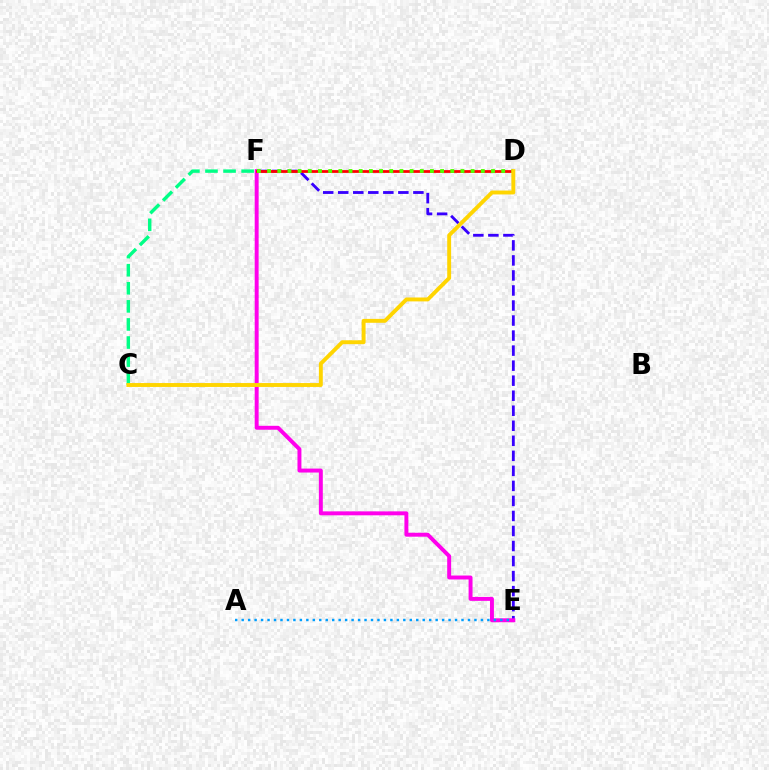{('E', 'F'): [{'color': '#3700ff', 'line_style': 'dashed', 'thickness': 2.04}, {'color': '#ff00ed', 'line_style': 'solid', 'thickness': 2.84}], ('C', 'F'): [{'color': '#00ff86', 'line_style': 'dashed', 'thickness': 2.46}], ('D', 'F'): [{'color': '#ff0000', 'line_style': 'solid', 'thickness': 1.99}, {'color': '#4fff00', 'line_style': 'dotted', 'thickness': 2.77}], ('A', 'E'): [{'color': '#009eff', 'line_style': 'dotted', 'thickness': 1.76}], ('C', 'D'): [{'color': '#ffd500', 'line_style': 'solid', 'thickness': 2.81}]}